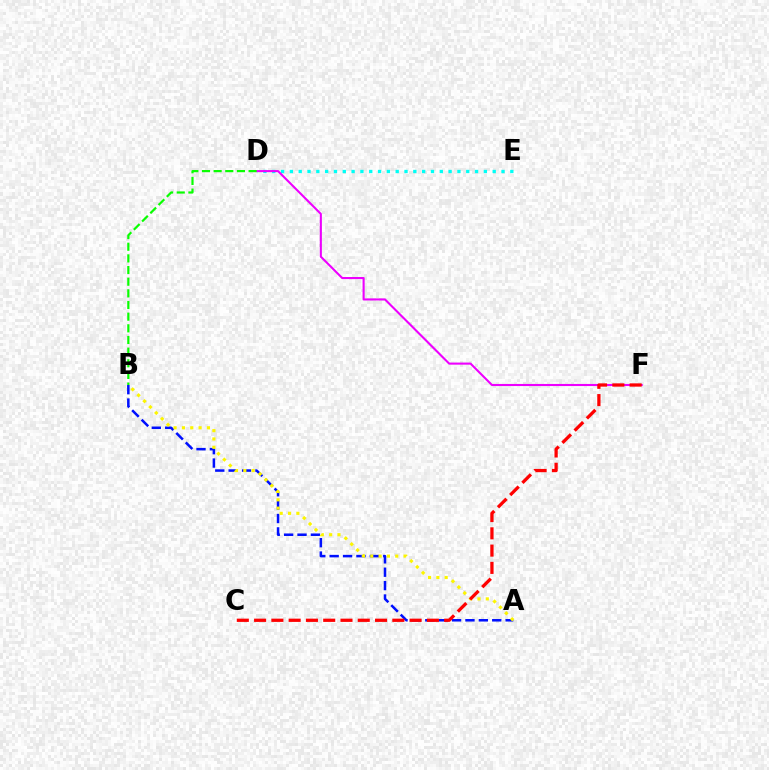{('A', 'B'): [{'color': '#0010ff', 'line_style': 'dashed', 'thickness': 1.82}, {'color': '#fcf500', 'line_style': 'dotted', 'thickness': 2.26}], ('D', 'E'): [{'color': '#00fff6', 'line_style': 'dotted', 'thickness': 2.4}], ('D', 'F'): [{'color': '#ee00ff', 'line_style': 'solid', 'thickness': 1.51}], ('B', 'D'): [{'color': '#08ff00', 'line_style': 'dashed', 'thickness': 1.58}], ('C', 'F'): [{'color': '#ff0000', 'line_style': 'dashed', 'thickness': 2.35}]}